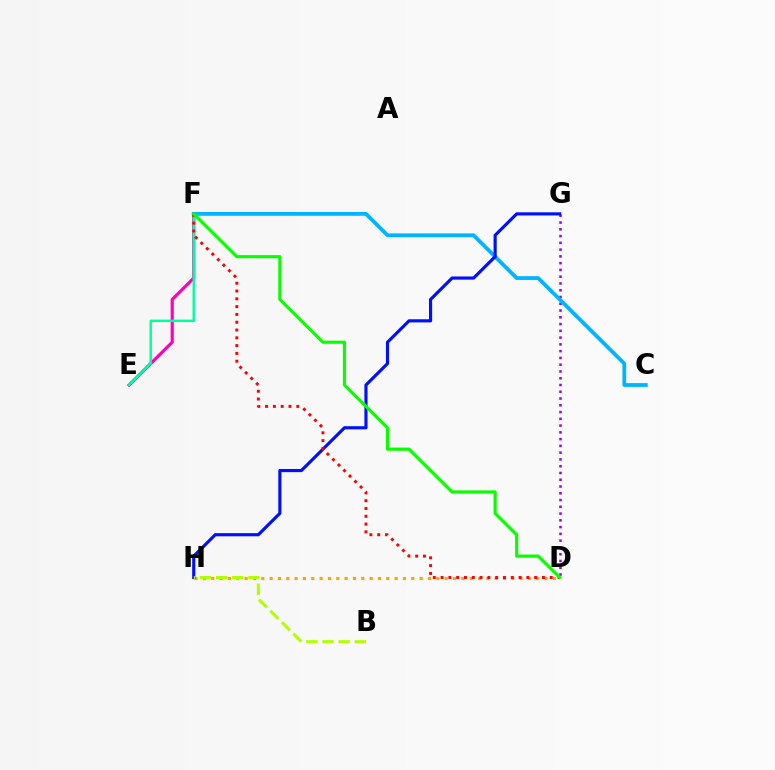{('D', 'H'): [{'color': '#ffa500', 'line_style': 'dotted', 'thickness': 2.26}], ('D', 'G'): [{'color': '#9b00ff', 'line_style': 'dotted', 'thickness': 1.84}], ('E', 'F'): [{'color': '#ff00bd', 'line_style': 'solid', 'thickness': 2.29}, {'color': '#00ff9d', 'line_style': 'solid', 'thickness': 1.75}], ('C', 'F'): [{'color': '#00b5ff', 'line_style': 'solid', 'thickness': 2.72}], ('G', 'H'): [{'color': '#0010ff', 'line_style': 'solid', 'thickness': 2.27}], ('D', 'F'): [{'color': '#ff0000', 'line_style': 'dotted', 'thickness': 2.12}, {'color': '#08ff00', 'line_style': 'solid', 'thickness': 2.26}], ('B', 'H'): [{'color': '#b3ff00', 'line_style': 'dashed', 'thickness': 2.2}]}